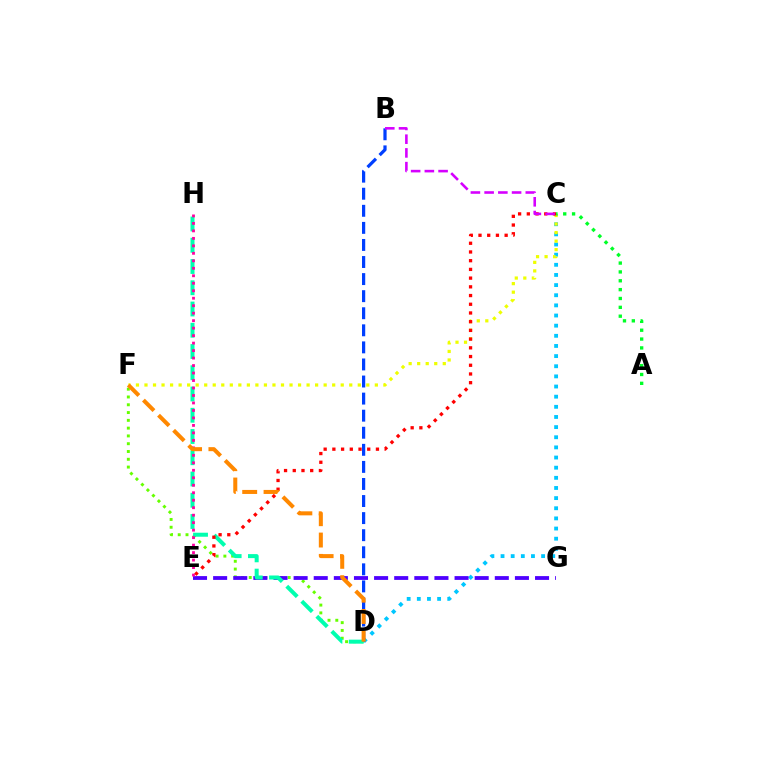{('C', 'D'): [{'color': '#00c7ff', 'line_style': 'dotted', 'thickness': 2.76}], ('D', 'F'): [{'color': '#66ff00', 'line_style': 'dotted', 'thickness': 2.12}, {'color': '#ff8800', 'line_style': 'dashed', 'thickness': 2.9}], ('B', 'D'): [{'color': '#003fff', 'line_style': 'dashed', 'thickness': 2.32}], ('C', 'F'): [{'color': '#eeff00', 'line_style': 'dotted', 'thickness': 2.32}], ('E', 'G'): [{'color': '#4f00ff', 'line_style': 'dashed', 'thickness': 2.73}], ('D', 'H'): [{'color': '#00ffaf', 'line_style': 'dashed', 'thickness': 2.89}], ('C', 'E'): [{'color': '#ff0000', 'line_style': 'dotted', 'thickness': 2.37}], ('E', 'H'): [{'color': '#ff00a0', 'line_style': 'dotted', 'thickness': 2.03}], ('A', 'C'): [{'color': '#00ff27', 'line_style': 'dotted', 'thickness': 2.41}], ('B', 'C'): [{'color': '#d600ff', 'line_style': 'dashed', 'thickness': 1.86}]}